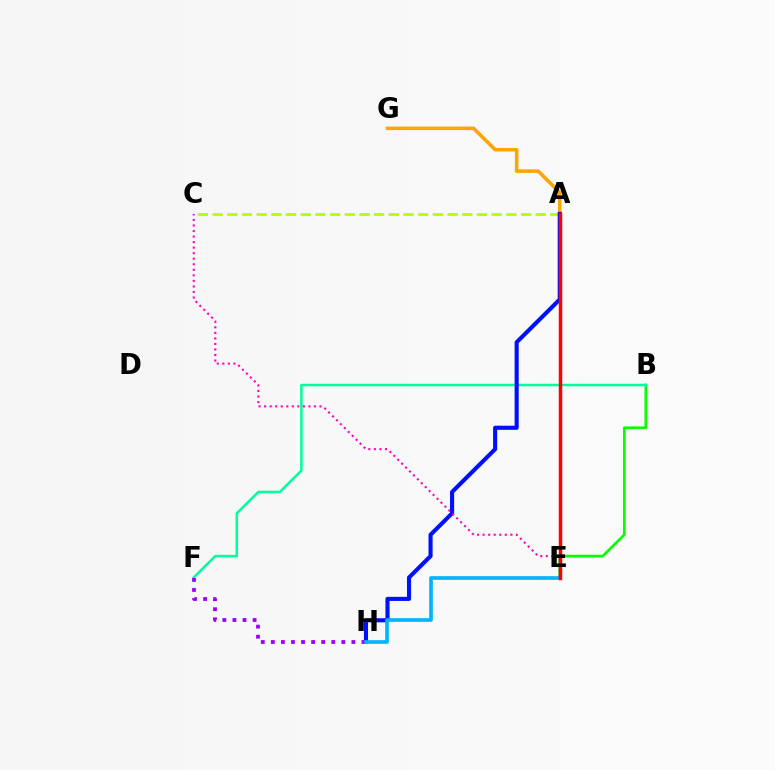{('A', 'G'): [{'color': '#ffa500', 'line_style': 'solid', 'thickness': 2.55}], ('B', 'E'): [{'color': '#08ff00', 'line_style': 'solid', 'thickness': 1.94}], ('B', 'F'): [{'color': '#00ff9d', 'line_style': 'solid', 'thickness': 1.82}], ('A', 'C'): [{'color': '#b3ff00', 'line_style': 'dashed', 'thickness': 2.0}], ('A', 'H'): [{'color': '#0010ff', 'line_style': 'solid', 'thickness': 2.96}], ('F', 'H'): [{'color': '#9b00ff', 'line_style': 'dotted', 'thickness': 2.74}], ('E', 'H'): [{'color': '#00b5ff', 'line_style': 'solid', 'thickness': 2.63}], ('C', 'E'): [{'color': '#ff00bd', 'line_style': 'dotted', 'thickness': 1.51}], ('A', 'E'): [{'color': '#ff0000', 'line_style': 'solid', 'thickness': 2.5}]}